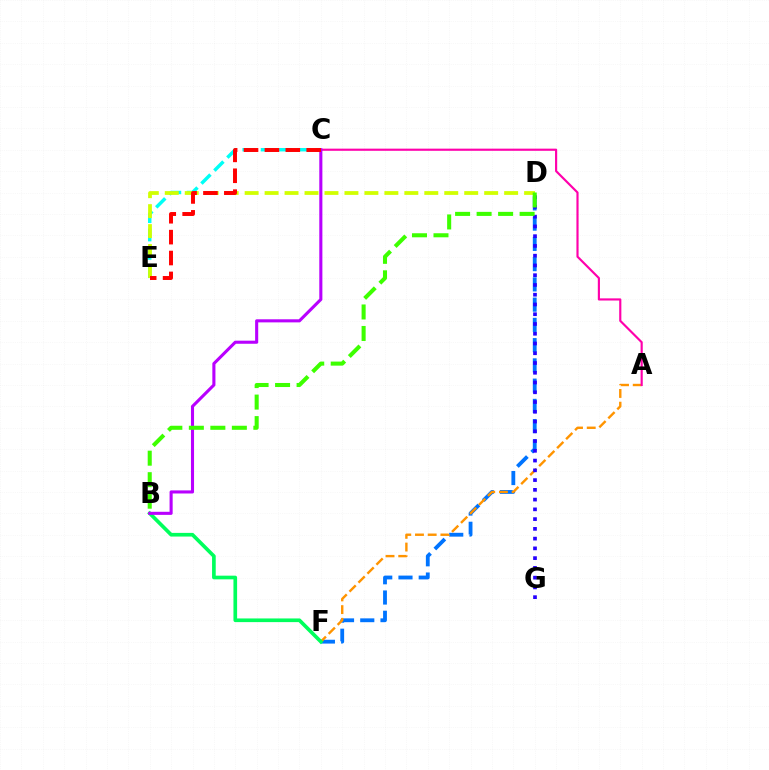{('C', 'E'): [{'color': '#00fff6', 'line_style': 'dashed', 'thickness': 2.49}, {'color': '#ff0000', 'line_style': 'dashed', 'thickness': 2.84}], ('D', 'F'): [{'color': '#0074ff', 'line_style': 'dashed', 'thickness': 2.75}], ('D', 'E'): [{'color': '#d1ff00', 'line_style': 'dashed', 'thickness': 2.71}], ('A', 'F'): [{'color': '#ff9400', 'line_style': 'dashed', 'thickness': 1.73}], ('B', 'F'): [{'color': '#00ff5c', 'line_style': 'solid', 'thickness': 2.64}], ('D', 'G'): [{'color': '#2500ff', 'line_style': 'dotted', 'thickness': 2.65}], ('A', 'C'): [{'color': '#ff00ac', 'line_style': 'solid', 'thickness': 1.55}], ('B', 'C'): [{'color': '#b900ff', 'line_style': 'solid', 'thickness': 2.22}], ('B', 'D'): [{'color': '#3dff00', 'line_style': 'dashed', 'thickness': 2.92}]}